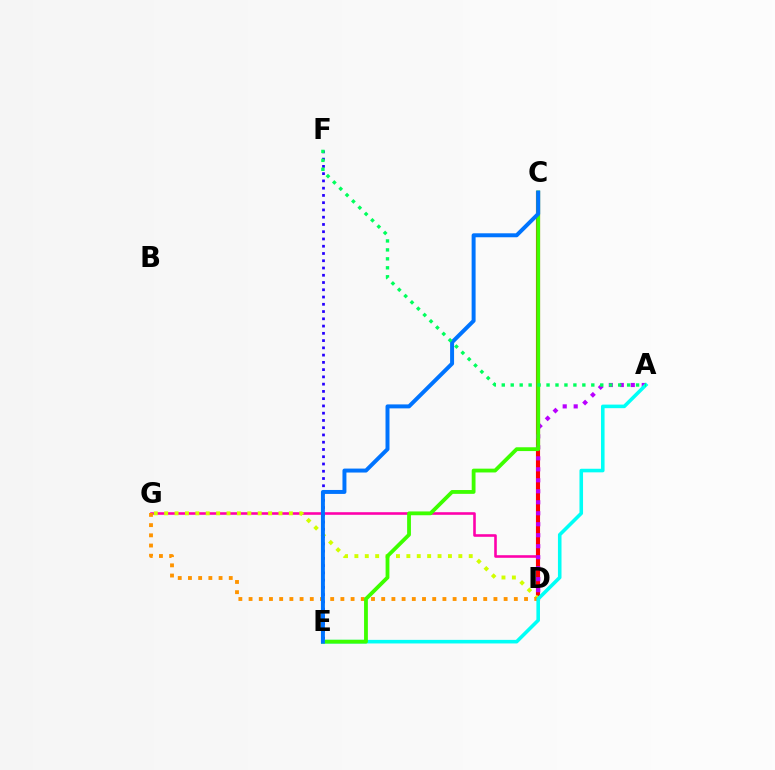{('E', 'F'): [{'color': '#2500ff', 'line_style': 'dotted', 'thickness': 1.97}], ('D', 'G'): [{'color': '#ff00ac', 'line_style': 'solid', 'thickness': 1.86}, {'color': '#d1ff00', 'line_style': 'dotted', 'thickness': 2.82}, {'color': '#ff9400', 'line_style': 'dotted', 'thickness': 2.77}], ('C', 'D'): [{'color': '#ff0000', 'line_style': 'solid', 'thickness': 2.96}], ('A', 'D'): [{'color': '#b900ff', 'line_style': 'dotted', 'thickness': 2.98}], ('A', 'E'): [{'color': '#00fff6', 'line_style': 'solid', 'thickness': 2.57}], ('C', 'E'): [{'color': '#3dff00', 'line_style': 'solid', 'thickness': 2.74}, {'color': '#0074ff', 'line_style': 'solid', 'thickness': 2.86}], ('A', 'F'): [{'color': '#00ff5c', 'line_style': 'dotted', 'thickness': 2.43}]}